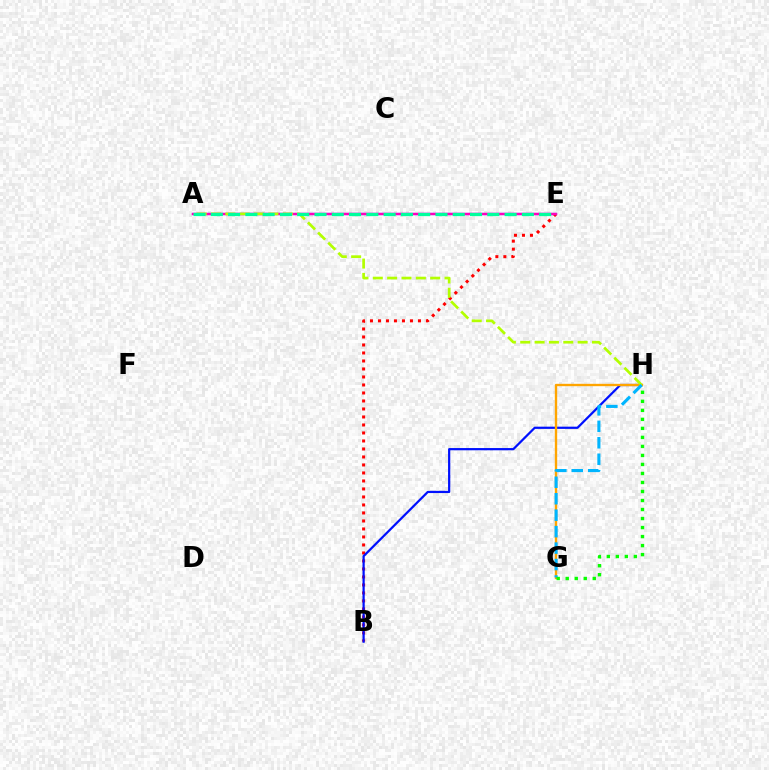{('B', 'E'): [{'color': '#ff0000', 'line_style': 'dotted', 'thickness': 2.17}], ('B', 'H'): [{'color': '#0010ff', 'line_style': 'solid', 'thickness': 1.6}], ('G', 'H'): [{'color': '#ffa500', 'line_style': 'solid', 'thickness': 1.7}, {'color': '#00b5ff', 'line_style': 'dashed', 'thickness': 2.24}, {'color': '#08ff00', 'line_style': 'dotted', 'thickness': 2.45}], ('A', 'E'): [{'color': '#9b00ff', 'line_style': 'solid', 'thickness': 1.64}, {'color': '#ff00bd', 'line_style': 'solid', 'thickness': 1.65}, {'color': '#00ff9d', 'line_style': 'dashed', 'thickness': 2.35}], ('A', 'H'): [{'color': '#b3ff00', 'line_style': 'dashed', 'thickness': 1.95}]}